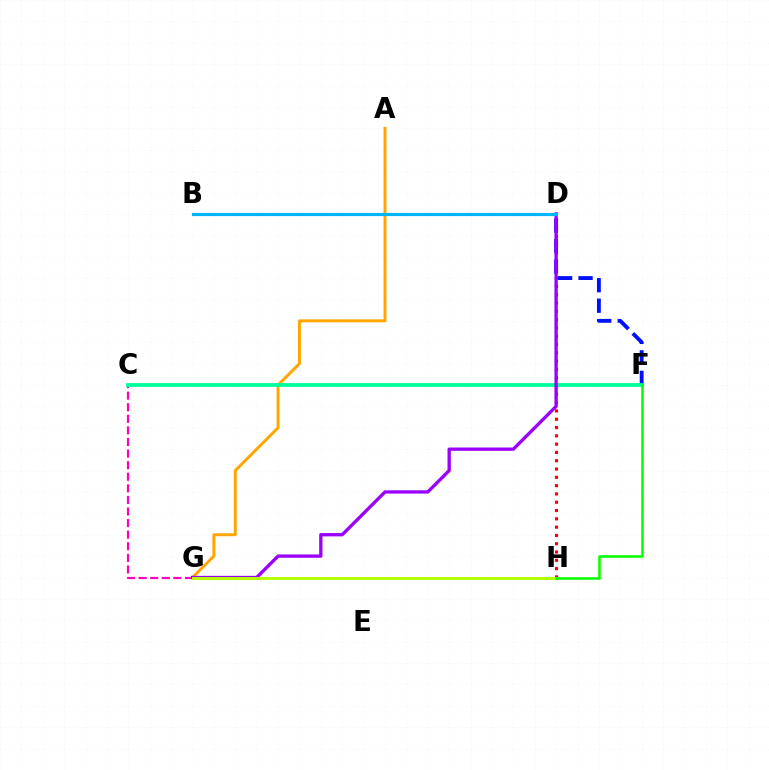{('D', 'H'): [{'color': '#ff0000', 'line_style': 'dotted', 'thickness': 2.26}], ('C', 'G'): [{'color': '#ff00bd', 'line_style': 'dashed', 'thickness': 1.57}], ('A', 'G'): [{'color': '#ffa500', 'line_style': 'solid', 'thickness': 2.13}], ('D', 'F'): [{'color': '#0010ff', 'line_style': 'dashed', 'thickness': 2.78}], ('C', 'F'): [{'color': '#00ff9d', 'line_style': 'solid', 'thickness': 2.73}], ('D', 'G'): [{'color': '#9b00ff', 'line_style': 'solid', 'thickness': 2.39}], ('B', 'D'): [{'color': '#00b5ff', 'line_style': 'solid', 'thickness': 2.28}], ('G', 'H'): [{'color': '#b3ff00', 'line_style': 'solid', 'thickness': 2.11}], ('F', 'H'): [{'color': '#08ff00', 'line_style': 'solid', 'thickness': 1.84}]}